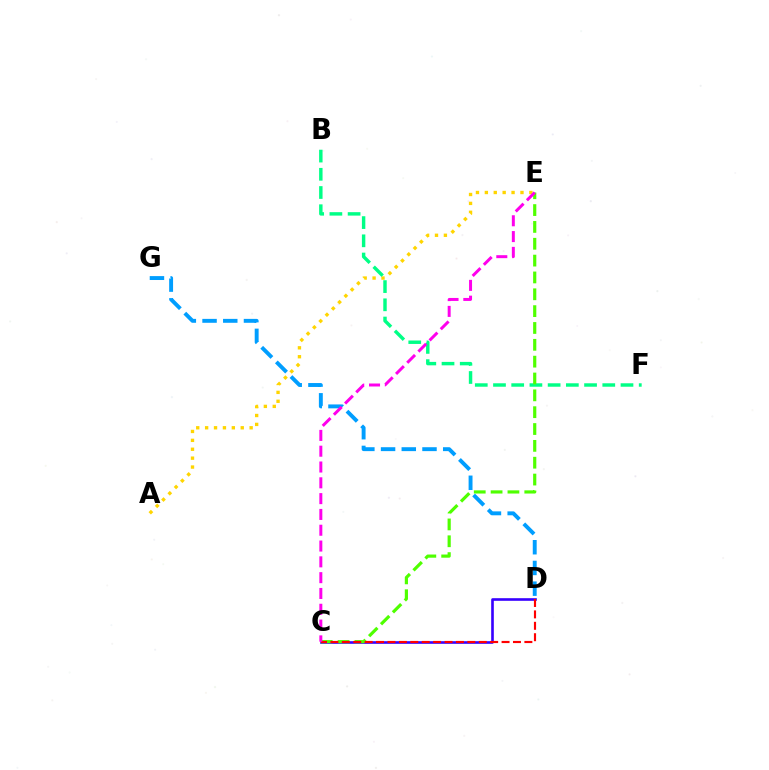{('D', 'G'): [{'color': '#009eff', 'line_style': 'dashed', 'thickness': 2.81}], ('A', 'E'): [{'color': '#ffd500', 'line_style': 'dotted', 'thickness': 2.42}], ('B', 'F'): [{'color': '#00ff86', 'line_style': 'dashed', 'thickness': 2.47}], ('C', 'D'): [{'color': '#3700ff', 'line_style': 'solid', 'thickness': 1.89}, {'color': '#ff0000', 'line_style': 'dashed', 'thickness': 1.55}], ('C', 'E'): [{'color': '#4fff00', 'line_style': 'dashed', 'thickness': 2.29}, {'color': '#ff00ed', 'line_style': 'dashed', 'thickness': 2.15}]}